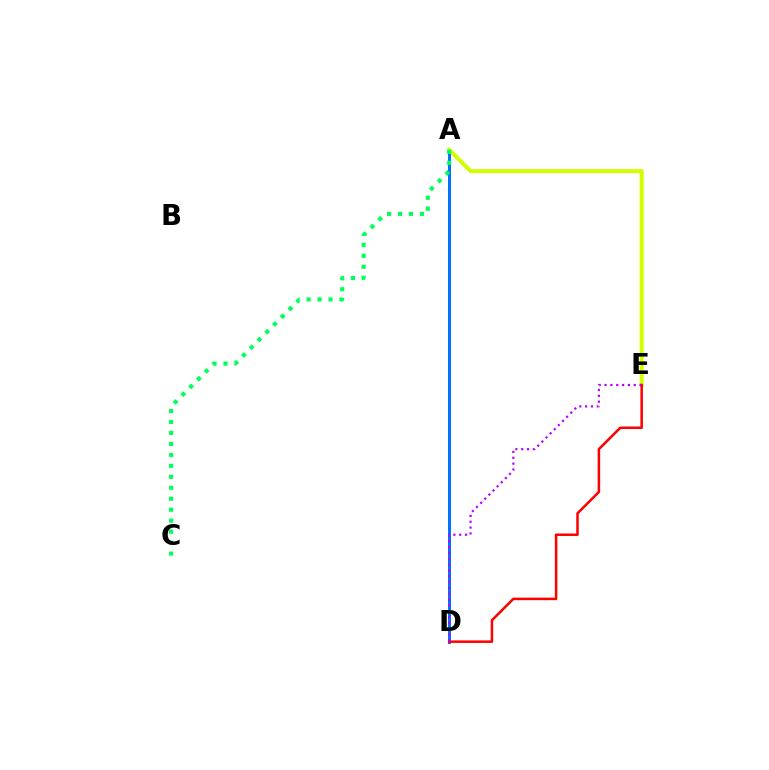{('A', 'D'): [{'color': '#0074ff', 'line_style': 'solid', 'thickness': 2.16}], ('A', 'E'): [{'color': '#d1ff00', 'line_style': 'solid', 'thickness': 2.9}], ('A', 'C'): [{'color': '#00ff5c', 'line_style': 'dotted', 'thickness': 2.98}], ('D', 'E'): [{'color': '#ff0000', 'line_style': 'solid', 'thickness': 1.81}, {'color': '#b900ff', 'line_style': 'dotted', 'thickness': 1.58}]}